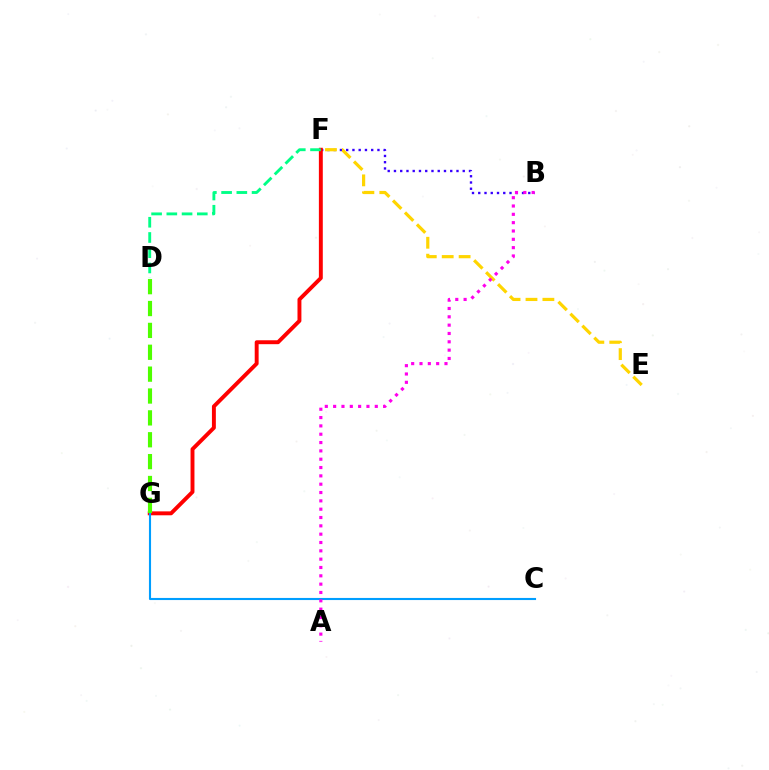{('B', 'F'): [{'color': '#3700ff', 'line_style': 'dotted', 'thickness': 1.7}], ('F', 'G'): [{'color': '#ff0000', 'line_style': 'solid', 'thickness': 2.82}], ('E', 'F'): [{'color': '#ffd500', 'line_style': 'dashed', 'thickness': 2.3}], ('C', 'G'): [{'color': '#009eff', 'line_style': 'solid', 'thickness': 1.52}], ('A', 'B'): [{'color': '#ff00ed', 'line_style': 'dotted', 'thickness': 2.26}], ('D', 'G'): [{'color': '#4fff00', 'line_style': 'dashed', 'thickness': 2.97}], ('D', 'F'): [{'color': '#00ff86', 'line_style': 'dashed', 'thickness': 2.07}]}